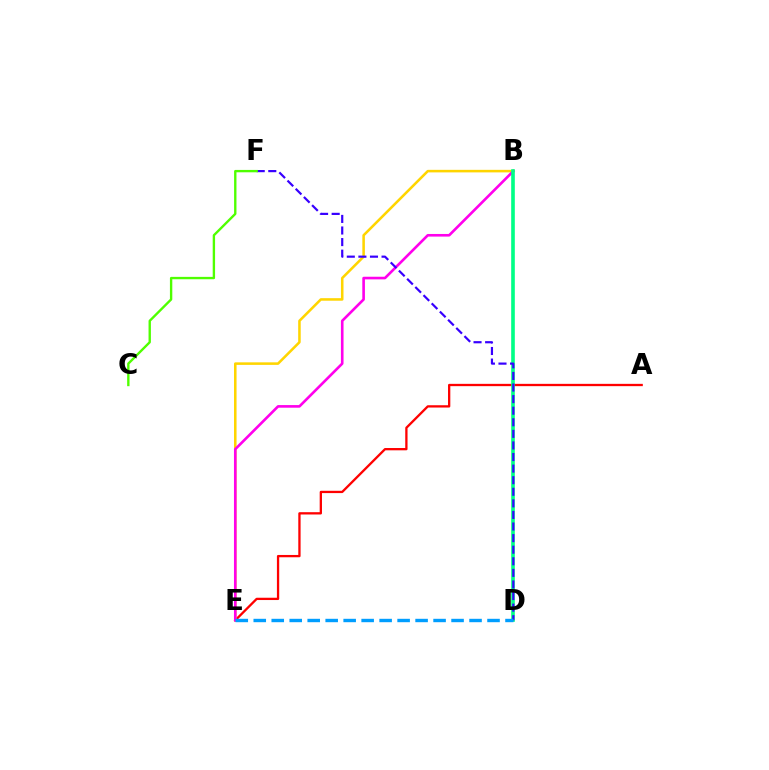{('A', 'E'): [{'color': '#ff0000', 'line_style': 'solid', 'thickness': 1.66}], ('B', 'E'): [{'color': '#ffd500', 'line_style': 'solid', 'thickness': 1.83}, {'color': '#ff00ed', 'line_style': 'solid', 'thickness': 1.89}], ('B', 'D'): [{'color': '#00ff86', 'line_style': 'solid', 'thickness': 2.62}], ('D', 'F'): [{'color': '#3700ff', 'line_style': 'dashed', 'thickness': 1.57}], ('D', 'E'): [{'color': '#009eff', 'line_style': 'dashed', 'thickness': 2.44}], ('C', 'F'): [{'color': '#4fff00', 'line_style': 'solid', 'thickness': 1.7}]}